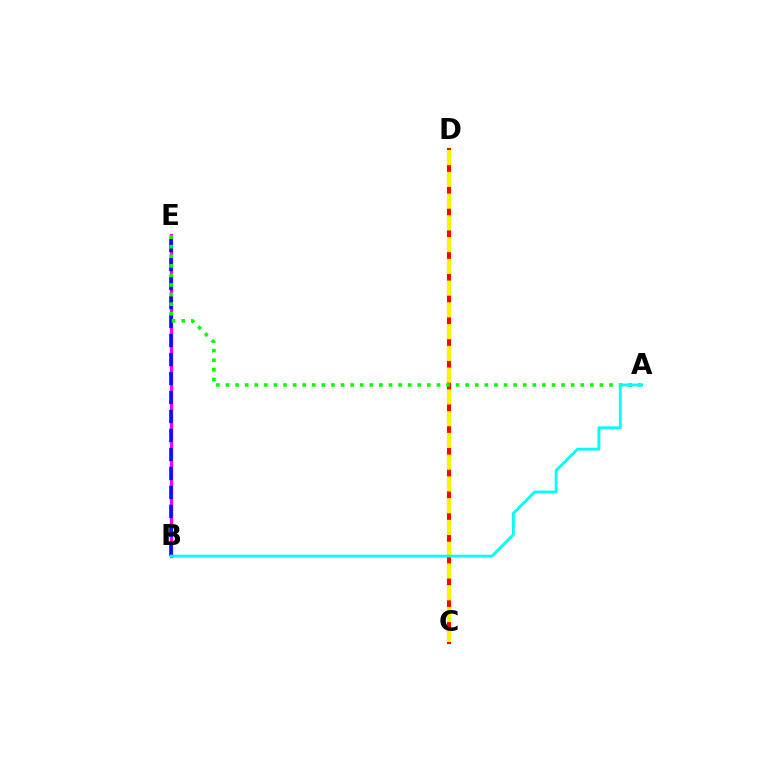{('B', 'E'): [{'color': '#ee00ff', 'line_style': 'solid', 'thickness': 2.36}, {'color': '#0010ff', 'line_style': 'dashed', 'thickness': 2.58}], ('C', 'D'): [{'color': '#ff0000', 'line_style': 'solid', 'thickness': 2.94}, {'color': '#fcf500', 'line_style': 'dashed', 'thickness': 2.96}], ('A', 'E'): [{'color': '#08ff00', 'line_style': 'dotted', 'thickness': 2.61}], ('A', 'B'): [{'color': '#00fff6', 'line_style': 'solid', 'thickness': 2.05}]}